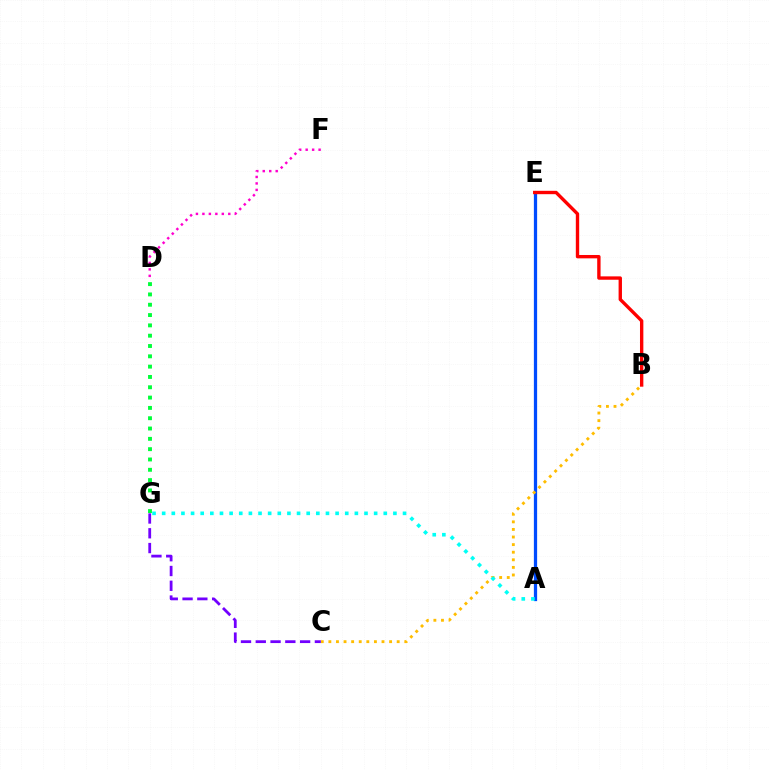{('A', 'E'): [{'color': '#84ff00', 'line_style': 'dotted', 'thickness': 1.82}, {'color': '#004bff', 'line_style': 'solid', 'thickness': 2.34}], ('B', 'E'): [{'color': '#ff0000', 'line_style': 'solid', 'thickness': 2.42}], ('B', 'C'): [{'color': '#ffbd00', 'line_style': 'dotted', 'thickness': 2.06}], ('D', 'G'): [{'color': '#00ff39', 'line_style': 'dotted', 'thickness': 2.8}], ('A', 'G'): [{'color': '#00fff6', 'line_style': 'dotted', 'thickness': 2.62}], ('D', 'F'): [{'color': '#ff00cf', 'line_style': 'dotted', 'thickness': 1.76}], ('C', 'G'): [{'color': '#7200ff', 'line_style': 'dashed', 'thickness': 2.01}]}